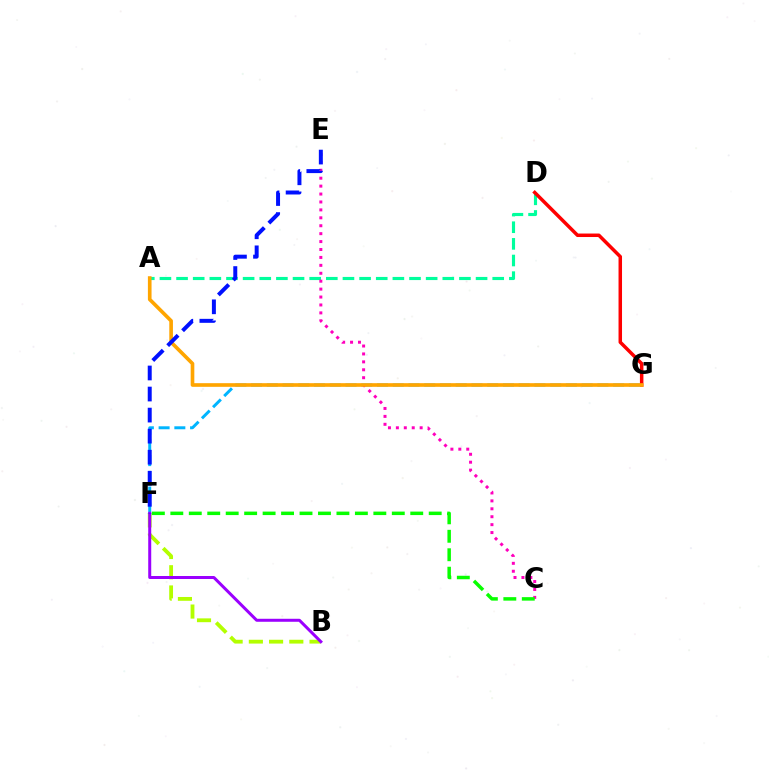{('A', 'D'): [{'color': '#00ff9d', 'line_style': 'dashed', 'thickness': 2.26}], ('B', 'F'): [{'color': '#b3ff00', 'line_style': 'dashed', 'thickness': 2.75}, {'color': '#9b00ff', 'line_style': 'solid', 'thickness': 2.16}], ('F', 'G'): [{'color': '#00b5ff', 'line_style': 'dashed', 'thickness': 2.14}], ('D', 'G'): [{'color': '#ff0000', 'line_style': 'solid', 'thickness': 2.51}], ('C', 'E'): [{'color': '#ff00bd', 'line_style': 'dotted', 'thickness': 2.15}], ('A', 'G'): [{'color': '#ffa500', 'line_style': 'solid', 'thickness': 2.63}], ('E', 'F'): [{'color': '#0010ff', 'line_style': 'dashed', 'thickness': 2.86}], ('C', 'F'): [{'color': '#08ff00', 'line_style': 'dashed', 'thickness': 2.51}]}